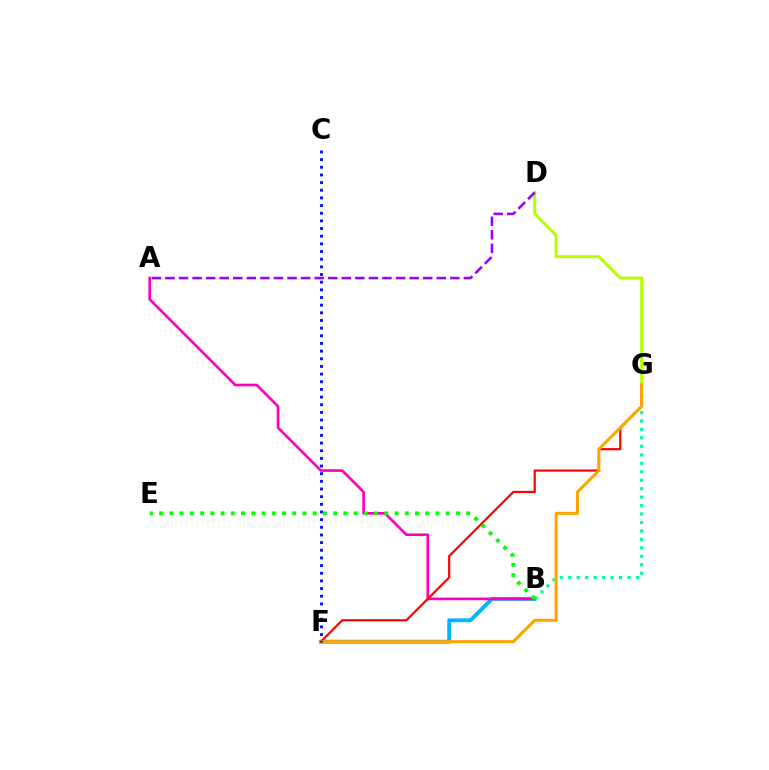{('B', 'F'): [{'color': '#00b5ff', 'line_style': 'solid', 'thickness': 2.77}], ('D', 'G'): [{'color': '#b3ff00', 'line_style': 'solid', 'thickness': 2.15}], ('A', 'B'): [{'color': '#ff00bd', 'line_style': 'solid', 'thickness': 1.91}], ('B', 'G'): [{'color': '#00ff9d', 'line_style': 'dotted', 'thickness': 2.3}], ('F', 'G'): [{'color': '#ff0000', 'line_style': 'solid', 'thickness': 1.58}, {'color': '#ffa500', 'line_style': 'solid', 'thickness': 2.18}], ('A', 'D'): [{'color': '#9b00ff', 'line_style': 'dashed', 'thickness': 1.84}], ('B', 'E'): [{'color': '#08ff00', 'line_style': 'dotted', 'thickness': 2.78}], ('C', 'F'): [{'color': '#0010ff', 'line_style': 'dotted', 'thickness': 2.08}]}